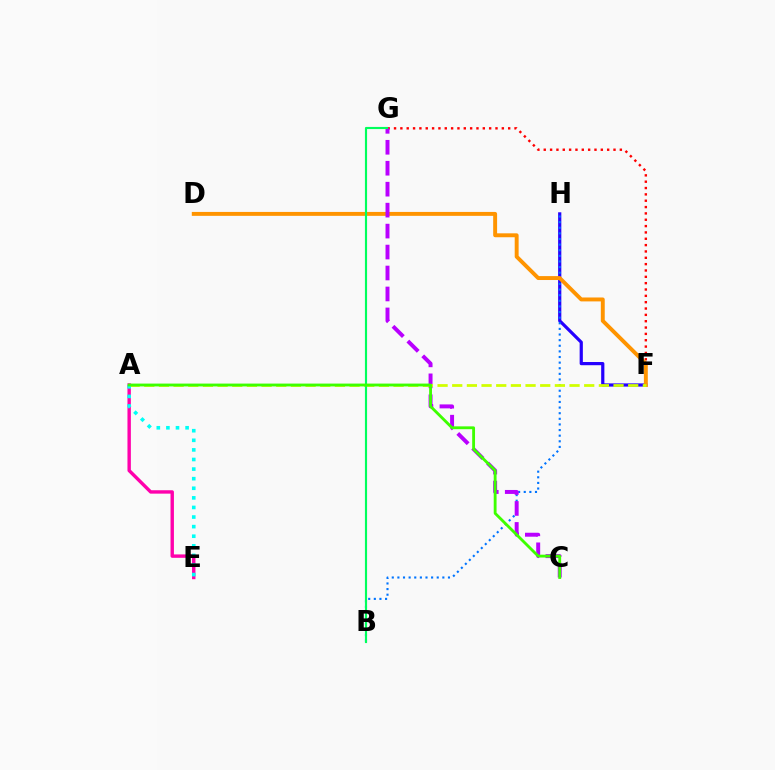{('F', 'H'): [{'color': '#2500ff', 'line_style': 'solid', 'thickness': 2.3}], ('A', 'E'): [{'color': '#ff00ac', 'line_style': 'solid', 'thickness': 2.45}, {'color': '#00fff6', 'line_style': 'dotted', 'thickness': 2.61}], ('B', 'H'): [{'color': '#0074ff', 'line_style': 'dotted', 'thickness': 1.53}], ('F', 'G'): [{'color': '#ff0000', 'line_style': 'dotted', 'thickness': 1.72}], ('D', 'F'): [{'color': '#ff9400', 'line_style': 'solid', 'thickness': 2.82}], ('C', 'G'): [{'color': '#b900ff', 'line_style': 'dashed', 'thickness': 2.85}], ('A', 'F'): [{'color': '#d1ff00', 'line_style': 'dashed', 'thickness': 1.99}], ('B', 'G'): [{'color': '#00ff5c', 'line_style': 'solid', 'thickness': 1.54}], ('A', 'C'): [{'color': '#3dff00', 'line_style': 'solid', 'thickness': 2.04}]}